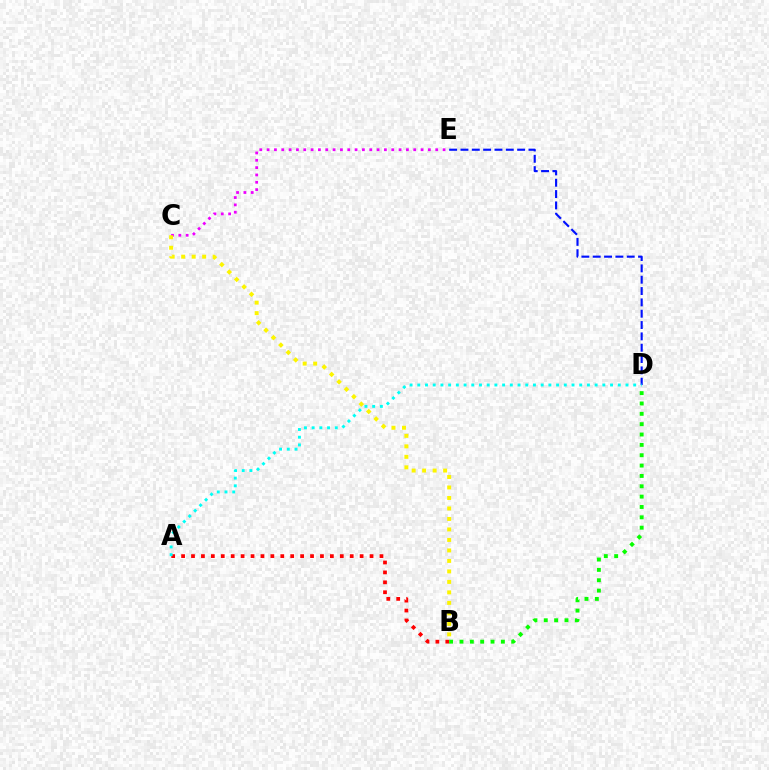{('C', 'E'): [{'color': '#ee00ff', 'line_style': 'dotted', 'thickness': 1.99}], ('D', 'E'): [{'color': '#0010ff', 'line_style': 'dashed', 'thickness': 1.54}], ('A', 'B'): [{'color': '#ff0000', 'line_style': 'dotted', 'thickness': 2.69}], ('B', 'C'): [{'color': '#fcf500', 'line_style': 'dotted', 'thickness': 2.85}], ('B', 'D'): [{'color': '#08ff00', 'line_style': 'dotted', 'thickness': 2.81}], ('A', 'D'): [{'color': '#00fff6', 'line_style': 'dotted', 'thickness': 2.09}]}